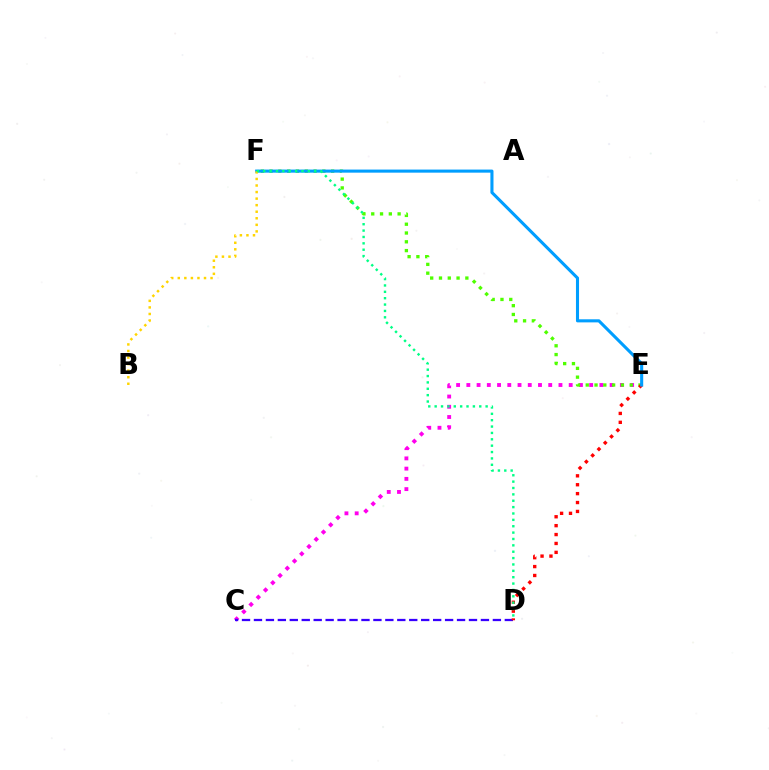{('C', 'E'): [{'color': '#ff00ed', 'line_style': 'dotted', 'thickness': 2.78}], ('C', 'D'): [{'color': '#3700ff', 'line_style': 'dashed', 'thickness': 1.62}], ('E', 'F'): [{'color': '#4fff00', 'line_style': 'dotted', 'thickness': 2.39}, {'color': '#009eff', 'line_style': 'solid', 'thickness': 2.22}], ('D', 'E'): [{'color': '#ff0000', 'line_style': 'dotted', 'thickness': 2.42}], ('B', 'F'): [{'color': '#ffd500', 'line_style': 'dotted', 'thickness': 1.78}], ('D', 'F'): [{'color': '#00ff86', 'line_style': 'dotted', 'thickness': 1.73}]}